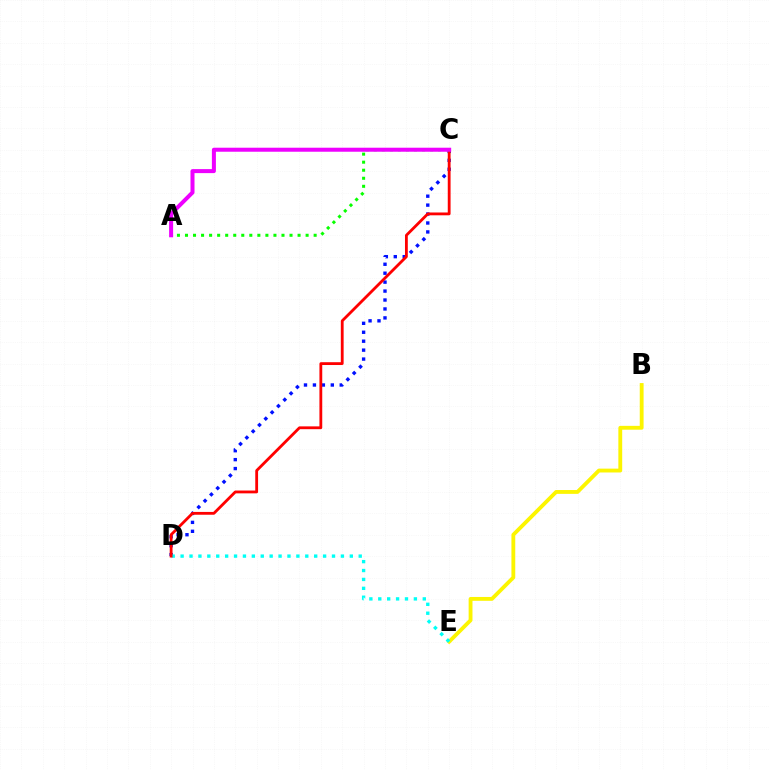{('B', 'E'): [{'color': '#fcf500', 'line_style': 'solid', 'thickness': 2.77}], ('C', 'D'): [{'color': '#0010ff', 'line_style': 'dotted', 'thickness': 2.43}, {'color': '#ff0000', 'line_style': 'solid', 'thickness': 2.03}], ('D', 'E'): [{'color': '#00fff6', 'line_style': 'dotted', 'thickness': 2.42}], ('A', 'C'): [{'color': '#08ff00', 'line_style': 'dotted', 'thickness': 2.18}, {'color': '#ee00ff', 'line_style': 'solid', 'thickness': 2.89}]}